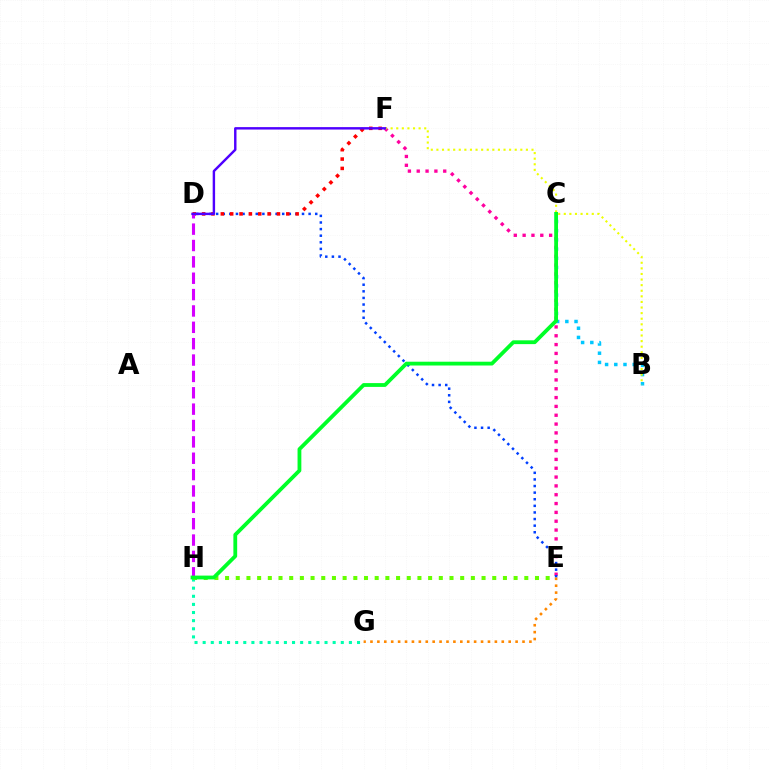{('E', 'F'): [{'color': '#ff00a0', 'line_style': 'dotted', 'thickness': 2.4}], ('D', 'E'): [{'color': '#003fff', 'line_style': 'dotted', 'thickness': 1.79}], ('B', 'C'): [{'color': '#00c7ff', 'line_style': 'dotted', 'thickness': 2.5}], ('B', 'F'): [{'color': '#eeff00', 'line_style': 'dotted', 'thickness': 1.52}], ('G', 'H'): [{'color': '#00ffaf', 'line_style': 'dotted', 'thickness': 2.21}], ('D', 'F'): [{'color': '#ff0000', 'line_style': 'dotted', 'thickness': 2.54}, {'color': '#4f00ff', 'line_style': 'solid', 'thickness': 1.75}], ('D', 'H'): [{'color': '#d600ff', 'line_style': 'dashed', 'thickness': 2.22}], ('E', 'G'): [{'color': '#ff8800', 'line_style': 'dotted', 'thickness': 1.88}], ('E', 'H'): [{'color': '#66ff00', 'line_style': 'dotted', 'thickness': 2.9}], ('C', 'H'): [{'color': '#00ff27', 'line_style': 'solid', 'thickness': 2.73}]}